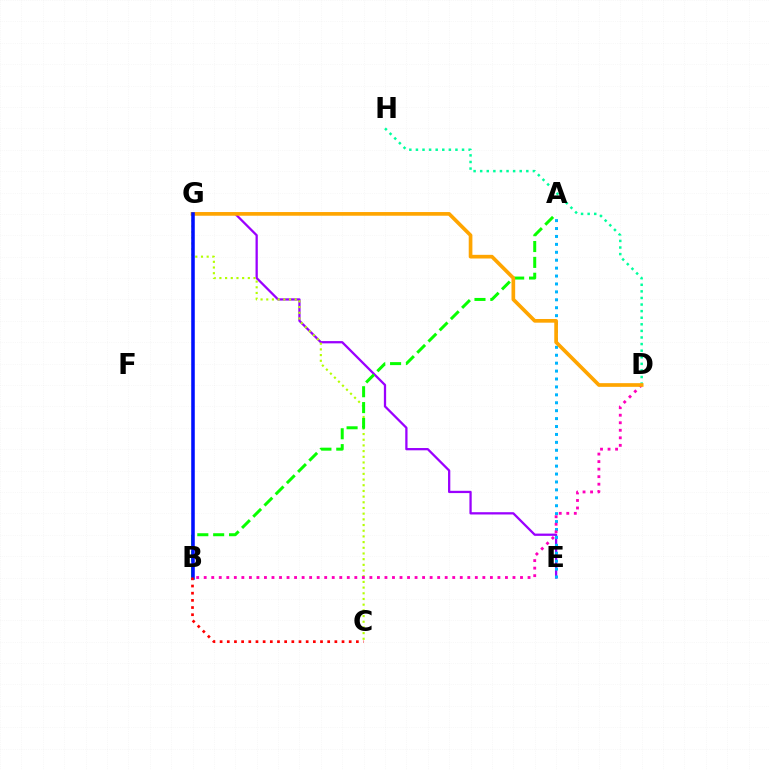{('E', 'G'): [{'color': '#9b00ff', 'line_style': 'solid', 'thickness': 1.64}], ('A', 'E'): [{'color': '#00b5ff', 'line_style': 'dotted', 'thickness': 2.15}], ('C', 'G'): [{'color': '#b3ff00', 'line_style': 'dotted', 'thickness': 1.55}], ('D', 'H'): [{'color': '#00ff9d', 'line_style': 'dotted', 'thickness': 1.79}], ('A', 'B'): [{'color': '#08ff00', 'line_style': 'dashed', 'thickness': 2.15}], ('B', 'D'): [{'color': '#ff00bd', 'line_style': 'dotted', 'thickness': 2.05}], ('D', 'G'): [{'color': '#ffa500', 'line_style': 'solid', 'thickness': 2.65}], ('B', 'G'): [{'color': '#0010ff', 'line_style': 'solid', 'thickness': 2.56}], ('B', 'C'): [{'color': '#ff0000', 'line_style': 'dotted', 'thickness': 1.95}]}